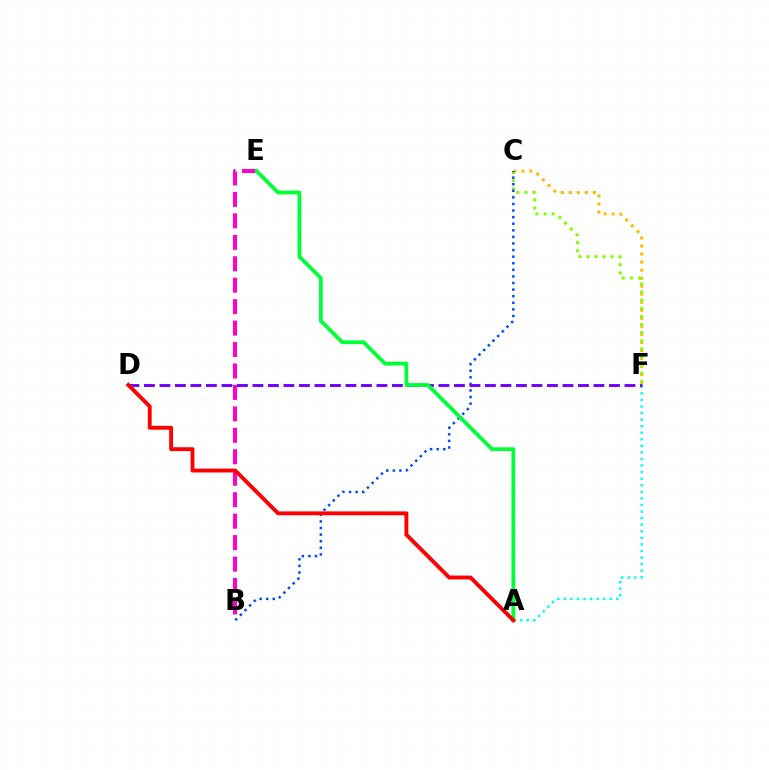{('C', 'F'): [{'color': '#ffbd00', 'line_style': 'dotted', 'thickness': 2.18}, {'color': '#84ff00', 'line_style': 'dotted', 'thickness': 2.2}], ('A', 'F'): [{'color': '#00fff6', 'line_style': 'dotted', 'thickness': 1.78}], ('B', 'E'): [{'color': '#ff00cf', 'line_style': 'dashed', 'thickness': 2.91}], ('B', 'C'): [{'color': '#004bff', 'line_style': 'dotted', 'thickness': 1.79}], ('D', 'F'): [{'color': '#7200ff', 'line_style': 'dashed', 'thickness': 2.11}], ('A', 'E'): [{'color': '#00ff39', 'line_style': 'solid', 'thickness': 2.73}], ('A', 'D'): [{'color': '#ff0000', 'line_style': 'solid', 'thickness': 2.8}]}